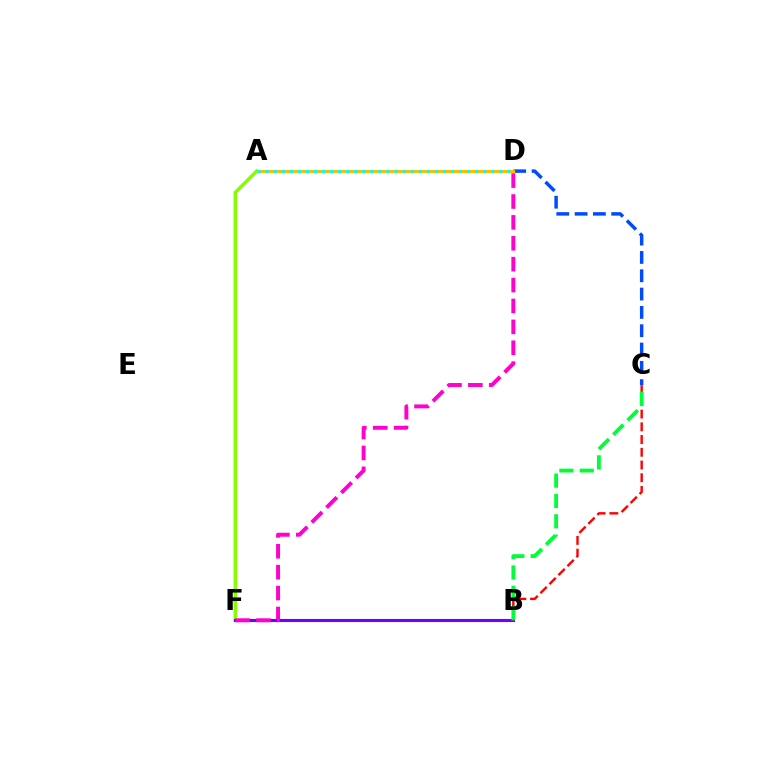{('C', 'D'): [{'color': '#004bff', 'line_style': 'dashed', 'thickness': 2.49}], ('A', 'D'): [{'color': '#ffbd00', 'line_style': 'solid', 'thickness': 2.3}, {'color': '#00fff6', 'line_style': 'dotted', 'thickness': 2.19}], ('A', 'F'): [{'color': '#84ff00', 'line_style': 'solid', 'thickness': 2.5}], ('B', 'F'): [{'color': '#7200ff', 'line_style': 'solid', 'thickness': 2.22}], ('B', 'C'): [{'color': '#ff0000', 'line_style': 'dashed', 'thickness': 1.73}, {'color': '#00ff39', 'line_style': 'dashed', 'thickness': 2.76}], ('D', 'F'): [{'color': '#ff00cf', 'line_style': 'dashed', 'thickness': 2.84}]}